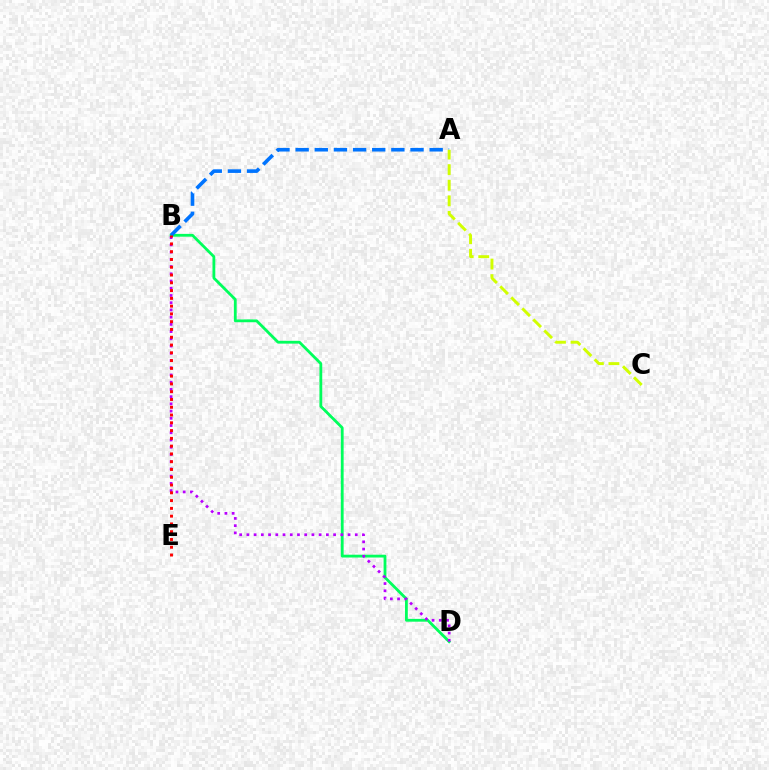{('B', 'D'): [{'color': '#00ff5c', 'line_style': 'solid', 'thickness': 2.02}, {'color': '#b900ff', 'line_style': 'dotted', 'thickness': 1.96}], ('A', 'B'): [{'color': '#0074ff', 'line_style': 'dashed', 'thickness': 2.6}], ('A', 'C'): [{'color': '#d1ff00', 'line_style': 'dashed', 'thickness': 2.12}], ('B', 'E'): [{'color': '#ff0000', 'line_style': 'dotted', 'thickness': 2.11}]}